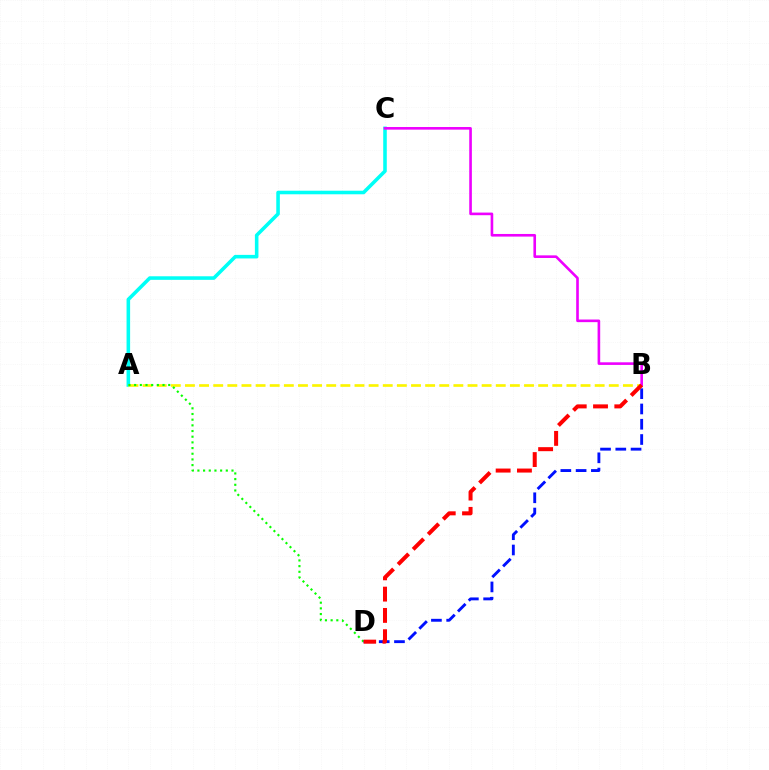{('A', 'C'): [{'color': '#00fff6', 'line_style': 'solid', 'thickness': 2.57}], ('A', 'B'): [{'color': '#fcf500', 'line_style': 'dashed', 'thickness': 1.92}], ('A', 'D'): [{'color': '#08ff00', 'line_style': 'dotted', 'thickness': 1.54}], ('B', 'D'): [{'color': '#0010ff', 'line_style': 'dashed', 'thickness': 2.07}, {'color': '#ff0000', 'line_style': 'dashed', 'thickness': 2.89}], ('B', 'C'): [{'color': '#ee00ff', 'line_style': 'solid', 'thickness': 1.89}]}